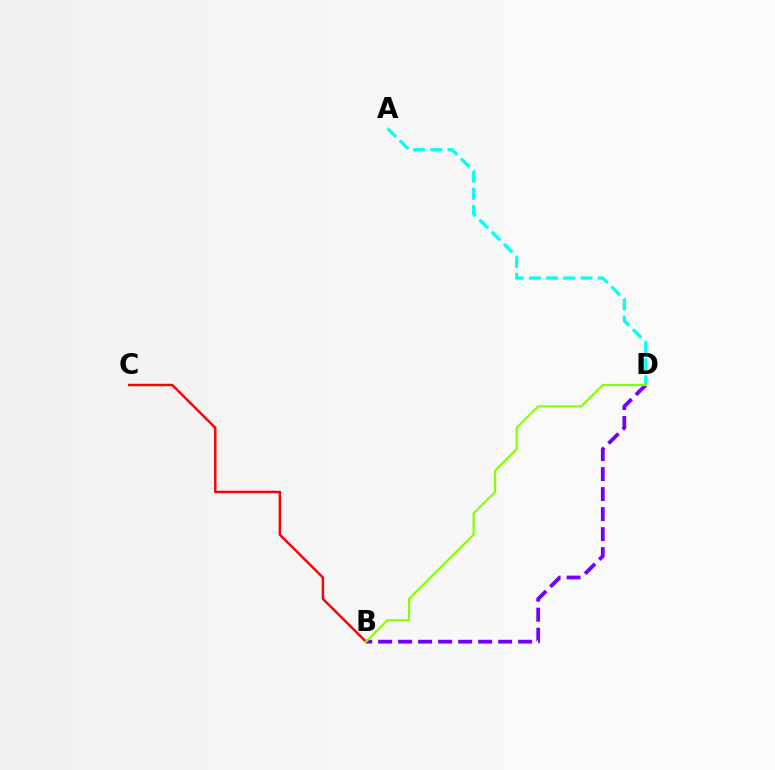{('A', 'D'): [{'color': '#00fff6', 'line_style': 'dashed', 'thickness': 2.34}], ('B', 'C'): [{'color': '#ff0000', 'line_style': 'solid', 'thickness': 1.76}], ('B', 'D'): [{'color': '#7200ff', 'line_style': 'dashed', 'thickness': 2.72}, {'color': '#84ff00', 'line_style': 'solid', 'thickness': 1.57}]}